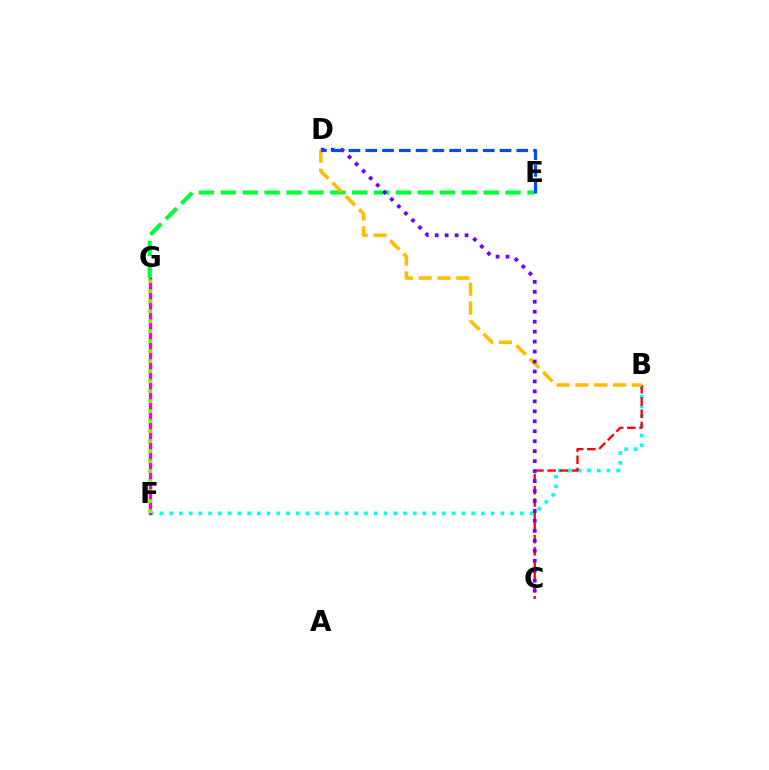{('B', 'F'): [{'color': '#00fff6', 'line_style': 'dotted', 'thickness': 2.65}], ('F', 'G'): [{'color': '#ff00cf', 'line_style': 'solid', 'thickness': 2.41}, {'color': '#84ff00', 'line_style': 'dotted', 'thickness': 2.72}], ('E', 'G'): [{'color': '#00ff39', 'line_style': 'dashed', 'thickness': 2.98}], ('B', 'C'): [{'color': '#ff0000', 'line_style': 'dashed', 'thickness': 1.66}], ('B', 'D'): [{'color': '#ffbd00', 'line_style': 'dashed', 'thickness': 2.56}], ('C', 'D'): [{'color': '#7200ff', 'line_style': 'dotted', 'thickness': 2.71}], ('D', 'E'): [{'color': '#004bff', 'line_style': 'dashed', 'thickness': 2.28}]}